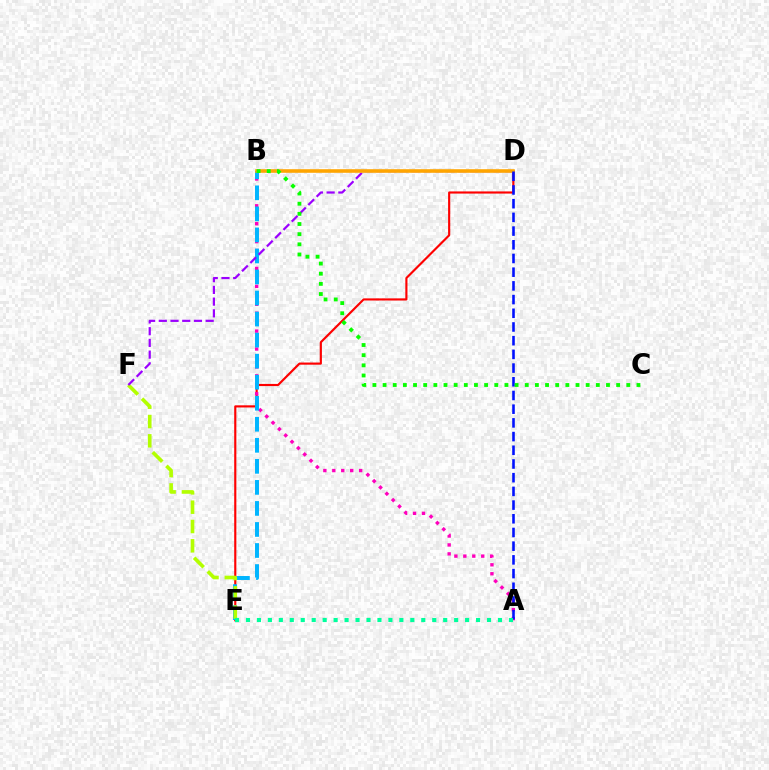{('D', 'E'): [{'color': '#ff0000', 'line_style': 'solid', 'thickness': 1.55}], ('A', 'B'): [{'color': '#ff00bd', 'line_style': 'dotted', 'thickness': 2.43}], ('B', 'E'): [{'color': '#00b5ff', 'line_style': 'dashed', 'thickness': 2.86}], ('E', 'F'): [{'color': '#b3ff00', 'line_style': 'dashed', 'thickness': 2.62}], ('D', 'F'): [{'color': '#9b00ff', 'line_style': 'dashed', 'thickness': 1.59}], ('B', 'D'): [{'color': '#ffa500', 'line_style': 'solid', 'thickness': 2.58}], ('A', 'D'): [{'color': '#0010ff', 'line_style': 'dashed', 'thickness': 1.86}], ('A', 'E'): [{'color': '#00ff9d', 'line_style': 'dotted', 'thickness': 2.98}], ('B', 'C'): [{'color': '#08ff00', 'line_style': 'dotted', 'thickness': 2.76}]}